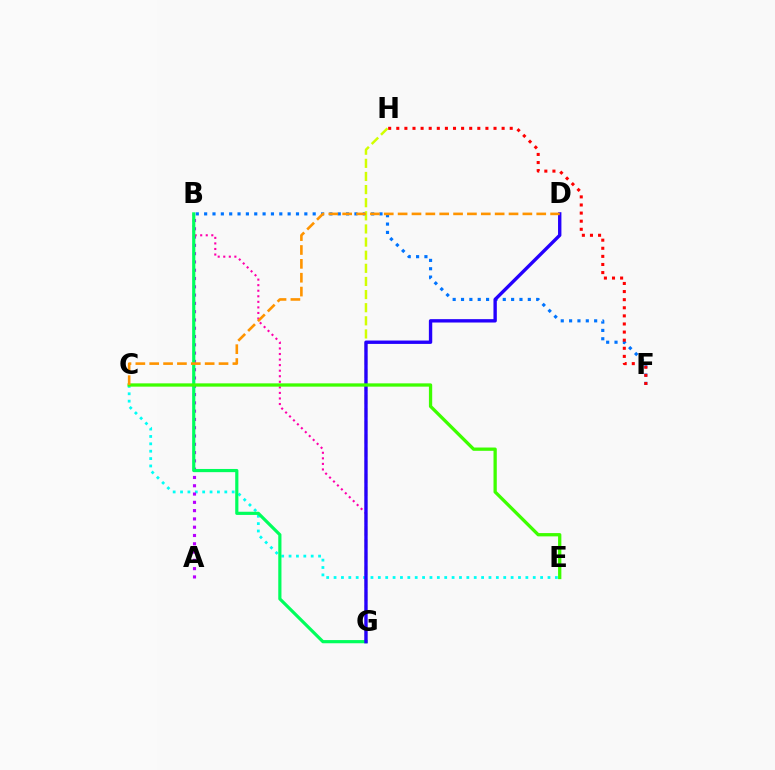{('B', 'F'): [{'color': '#0074ff', 'line_style': 'dotted', 'thickness': 2.27}], ('F', 'H'): [{'color': '#ff0000', 'line_style': 'dotted', 'thickness': 2.2}], ('G', 'H'): [{'color': '#d1ff00', 'line_style': 'dashed', 'thickness': 1.78}], ('C', 'E'): [{'color': '#00fff6', 'line_style': 'dotted', 'thickness': 2.0}, {'color': '#3dff00', 'line_style': 'solid', 'thickness': 2.37}], ('A', 'B'): [{'color': '#b900ff', 'line_style': 'dotted', 'thickness': 2.25}], ('B', 'G'): [{'color': '#ff00ac', 'line_style': 'dotted', 'thickness': 1.51}, {'color': '#00ff5c', 'line_style': 'solid', 'thickness': 2.29}], ('D', 'G'): [{'color': '#2500ff', 'line_style': 'solid', 'thickness': 2.43}], ('C', 'D'): [{'color': '#ff9400', 'line_style': 'dashed', 'thickness': 1.88}]}